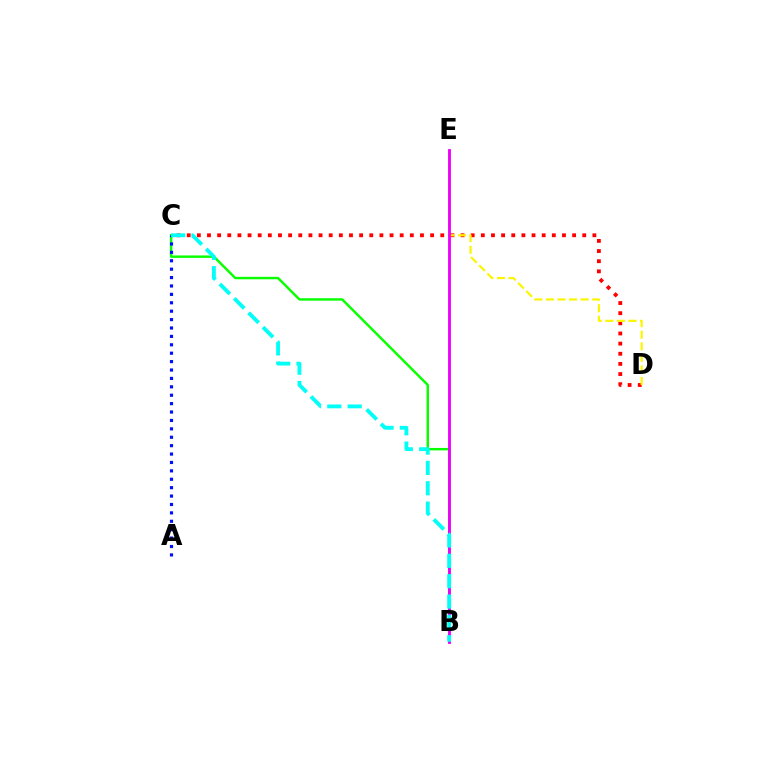{('C', 'D'): [{'color': '#ff0000', 'line_style': 'dotted', 'thickness': 2.76}], ('B', 'C'): [{'color': '#08ff00', 'line_style': 'solid', 'thickness': 1.75}, {'color': '#00fff6', 'line_style': 'dashed', 'thickness': 2.76}], ('D', 'E'): [{'color': '#fcf500', 'line_style': 'dashed', 'thickness': 1.57}], ('A', 'C'): [{'color': '#0010ff', 'line_style': 'dotted', 'thickness': 2.28}], ('B', 'E'): [{'color': '#ee00ff', 'line_style': 'solid', 'thickness': 2.06}]}